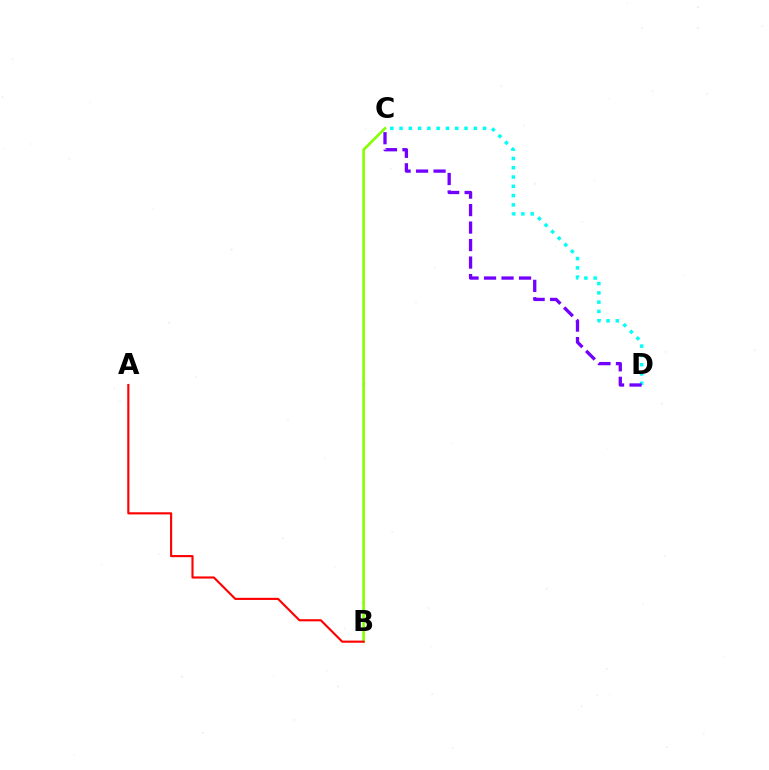{('B', 'C'): [{'color': '#84ff00', 'line_style': 'solid', 'thickness': 1.89}], ('C', 'D'): [{'color': '#00fff6', 'line_style': 'dotted', 'thickness': 2.52}, {'color': '#7200ff', 'line_style': 'dashed', 'thickness': 2.38}], ('A', 'B'): [{'color': '#ff0000', 'line_style': 'solid', 'thickness': 1.53}]}